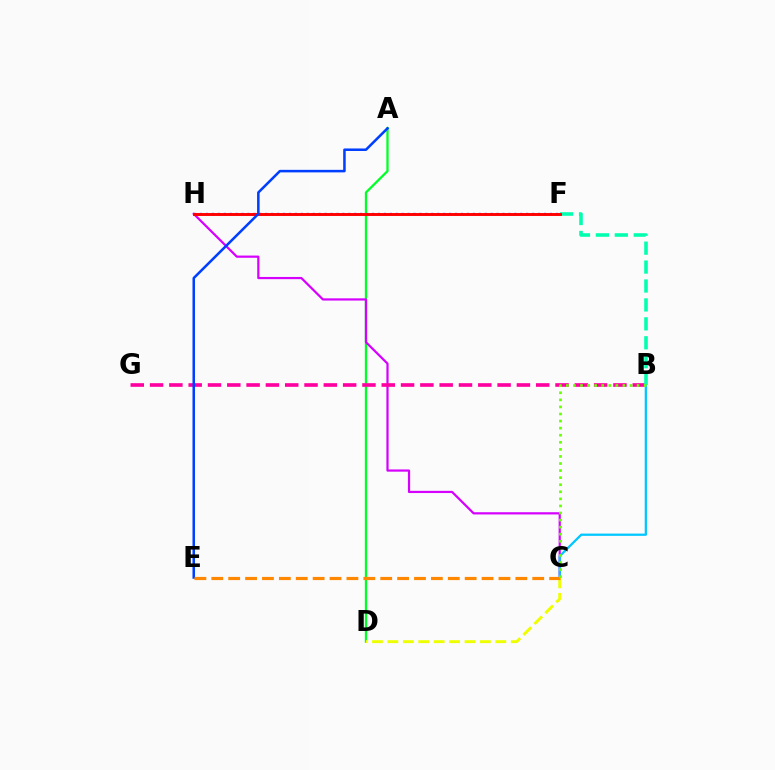{('A', 'D'): [{'color': '#00ff27', 'line_style': 'solid', 'thickness': 1.65}], ('C', 'H'): [{'color': '#d600ff', 'line_style': 'solid', 'thickness': 1.6}], ('B', 'G'): [{'color': '#ff00a0', 'line_style': 'dashed', 'thickness': 2.62}], ('B', 'C'): [{'color': '#00c7ff', 'line_style': 'solid', 'thickness': 1.63}, {'color': '#66ff00', 'line_style': 'dotted', 'thickness': 1.92}], ('F', 'H'): [{'color': '#4f00ff', 'line_style': 'dotted', 'thickness': 1.61}, {'color': '#ff0000', 'line_style': 'solid', 'thickness': 2.1}], ('B', 'F'): [{'color': '#00ffaf', 'line_style': 'dashed', 'thickness': 2.57}], ('A', 'E'): [{'color': '#003fff', 'line_style': 'solid', 'thickness': 1.83}], ('C', 'D'): [{'color': '#eeff00', 'line_style': 'dashed', 'thickness': 2.09}], ('C', 'E'): [{'color': '#ff8800', 'line_style': 'dashed', 'thickness': 2.29}]}